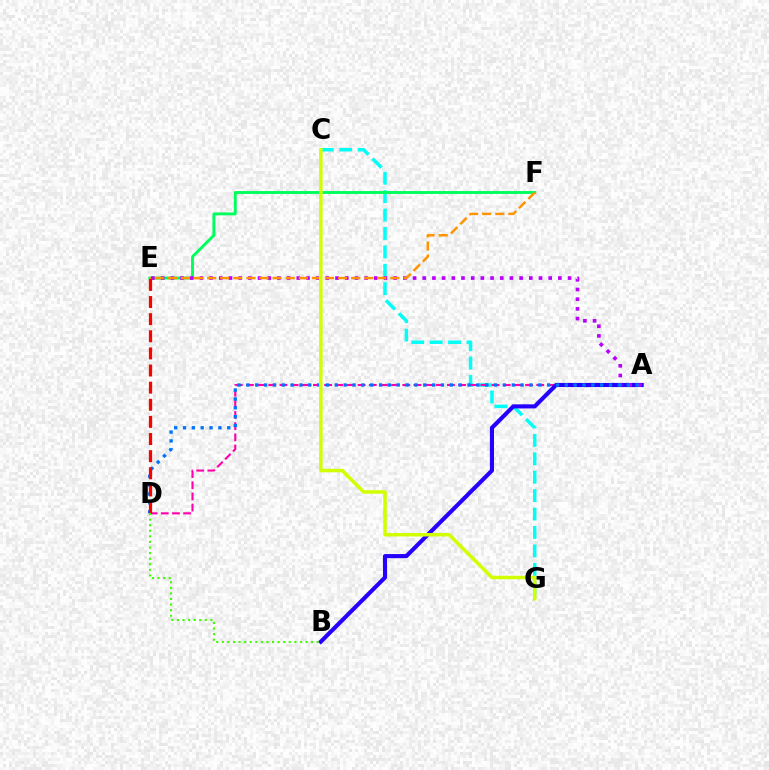{('C', 'G'): [{'color': '#00fff6', 'line_style': 'dashed', 'thickness': 2.5}, {'color': '#d1ff00', 'line_style': 'solid', 'thickness': 2.51}], ('A', 'D'): [{'color': '#ff00ac', 'line_style': 'dashed', 'thickness': 1.52}, {'color': '#0074ff', 'line_style': 'dotted', 'thickness': 2.4}], ('A', 'B'): [{'color': '#2500ff', 'line_style': 'solid', 'thickness': 2.96}], ('E', 'F'): [{'color': '#00ff5c', 'line_style': 'solid', 'thickness': 2.1}, {'color': '#ff9400', 'line_style': 'dashed', 'thickness': 1.78}], ('A', 'E'): [{'color': '#b900ff', 'line_style': 'dotted', 'thickness': 2.63}], ('D', 'E'): [{'color': '#ff0000', 'line_style': 'dashed', 'thickness': 2.33}], ('B', 'D'): [{'color': '#3dff00', 'line_style': 'dotted', 'thickness': 1.52}]}